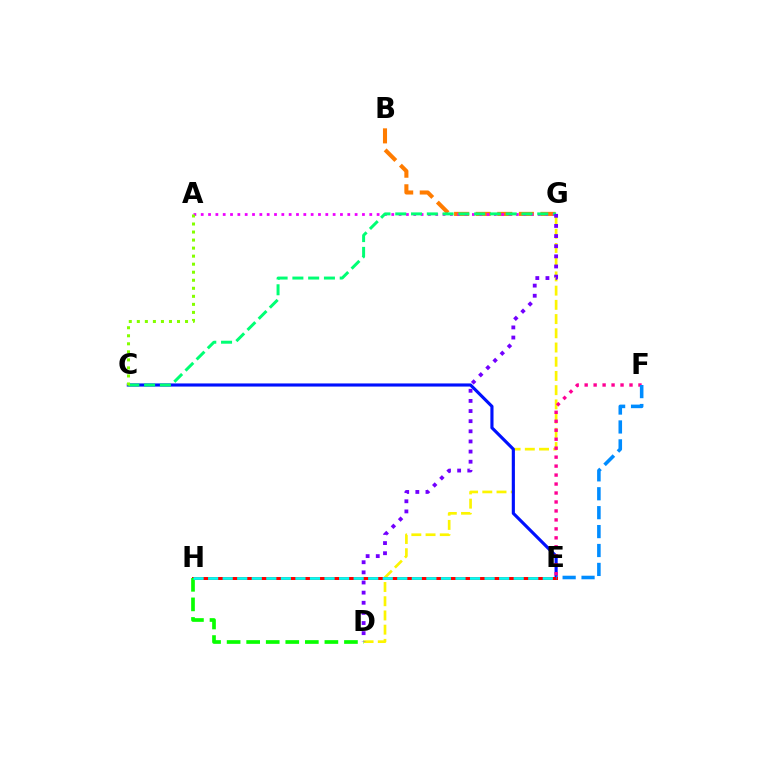{('D', 'G'): [{'color': '#fcf500', 'line_style': 'dashed', 'thickness': 1.93}, {'color': '#7200ff', 'line_style': 'dotted', 'thickness': 2.75}], ('B', 'G'): [{'color': '#ff7c00', 'line_style': 'dashed', 'thickness': 2.93}], ('A', 'G'): [{'color': '#ee00ff', 'line_style': 'dotted', 'thickness': 1.99}], ('C', 'E'): [{'color': '#0010ff', 'line_style': 'solid', 'thickness': 2.26}], ('E', 'H'): [{'color': '#ff0000', 'line_style': 'solid', 'thickness': 2.14}, {'color': '#00fff6', 'line_style': 'dashed', 'thickness': 1.98}], ('E', 'F'): [{'color': '#ff0094', 'line_style': 'dotted', 'thickness': 2.44}, {'color': '#008cff', 'line_style': 'dashed', 'thickness': 2.57}], ('C', 'G'): [{'color': '#00ff74', 'line_style': 'dashed', 'thickness': 2.14}], ('A', 'C'): [{'color': '#84ff00', 'line_style': 'dotted', 'thickness': 2.18}], ('D', 'H'): [{'color': '#08ff00', 'line_style': 'dashed', 'thickness': 2.66}]}